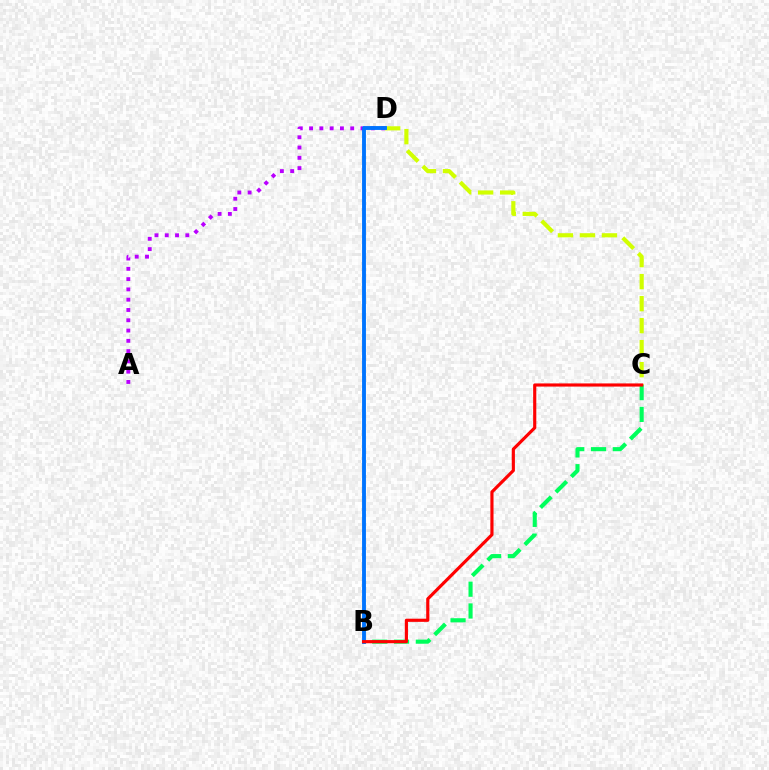{('B', 'C'): [{'color': '#00ff5c', 'line_style': 'dashed', 'thickness': 2.96}, {'color': '#ff0000', 'line_style': 'solid', 'thickness': 2.27}], ('C', 'D'): [{'color': '#d1ff00', 'line_style': 'dashed', 'thickness': 2.99}], ('A', 'D'): [{'color': '#b900ff', 'line_style': 'dotted', 'thickness': 2.79}], ('B', 'D'): [{'color': '#0074ff', 'line_style': 'solid', 'thickness': 2.79}]}